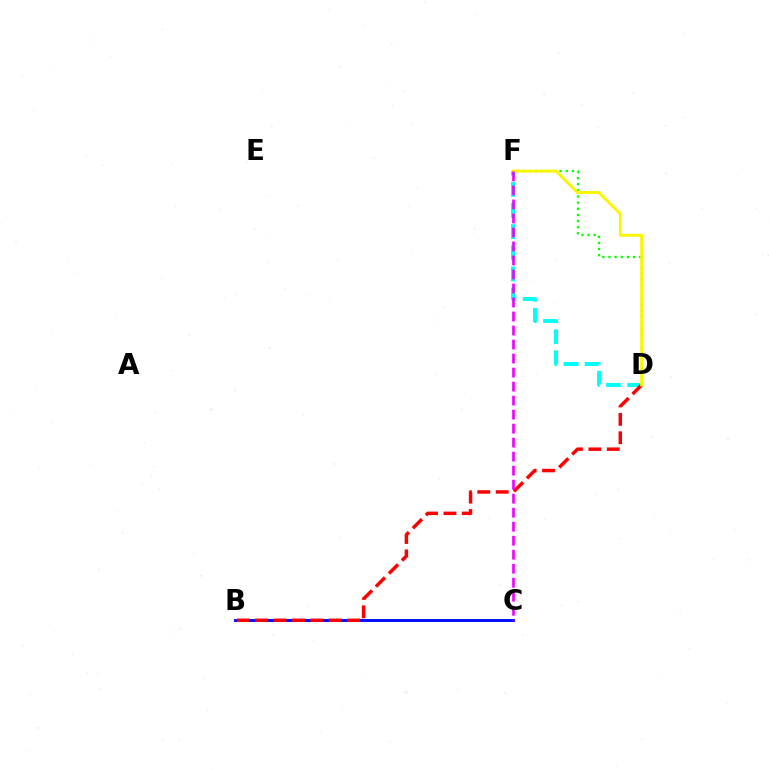{('D', 'F'): [{'color': '#00fff6', 'line_style': 'dashed', 'thickness': 2.87}, {'color': '#08ff00', 'line_style': 'dotted', 'thickness': 1.67}, {'color': '#fcf500', 'line_style': 'solid', 'thickness': 2.09}], ('B', 'C'): [{'color': '#0010ff', 'line_style': 'solid', 'thickness': 2.12}], ('B', 'D'): [{'color': '#ff0000', 'line_style': 'dashed', 'thickness': 2.5}], ('C', 'F'): [{'color': '#ee00ff', 'line_style': 'dashed', 'thickness': 1.9}]}